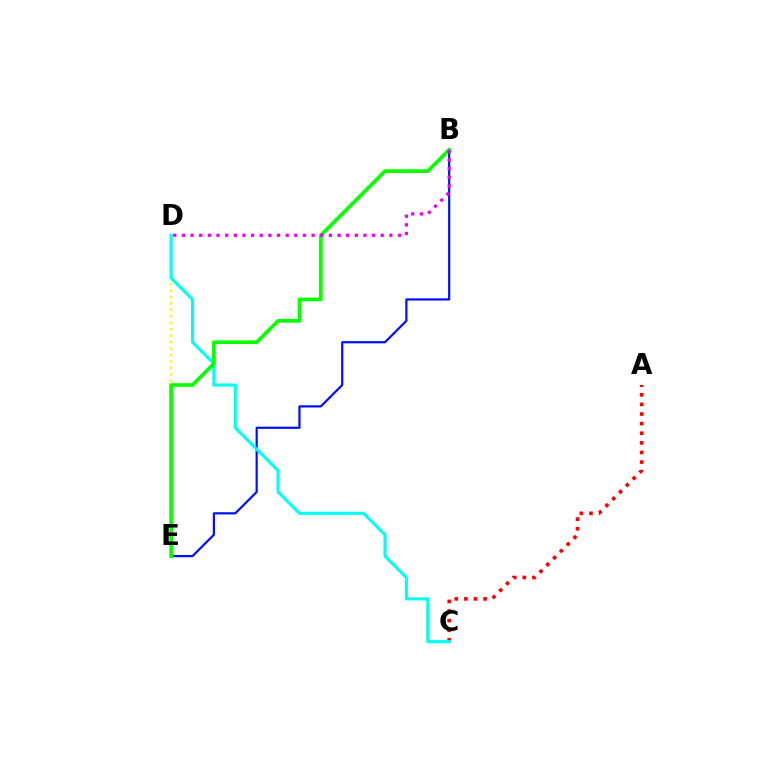{('B', 'E'): [{'color': '#0010ff', 'line_style': 'solid', 'thickness': 1.59}, {'color': '#08ff00', 'line_style': 'solid', 'thickness': 2.65}], ('D', 'E'): [{'color': '#fcf500', 'line_style': 'dotted', 'thickness': 1.75}], ('A', 'C'): [{'color': '#ff0000', 'line_style': 'dotted', 'thickness': 2.61}], ('C', 'D'): [{'color': '#00fff6', 'line_style': 'solid', 'thickness': 2.24}], ('B', 'D'): [{'color': '#ee00ff', 'line_style': 'dotted', 'thickness': 2.35}]}